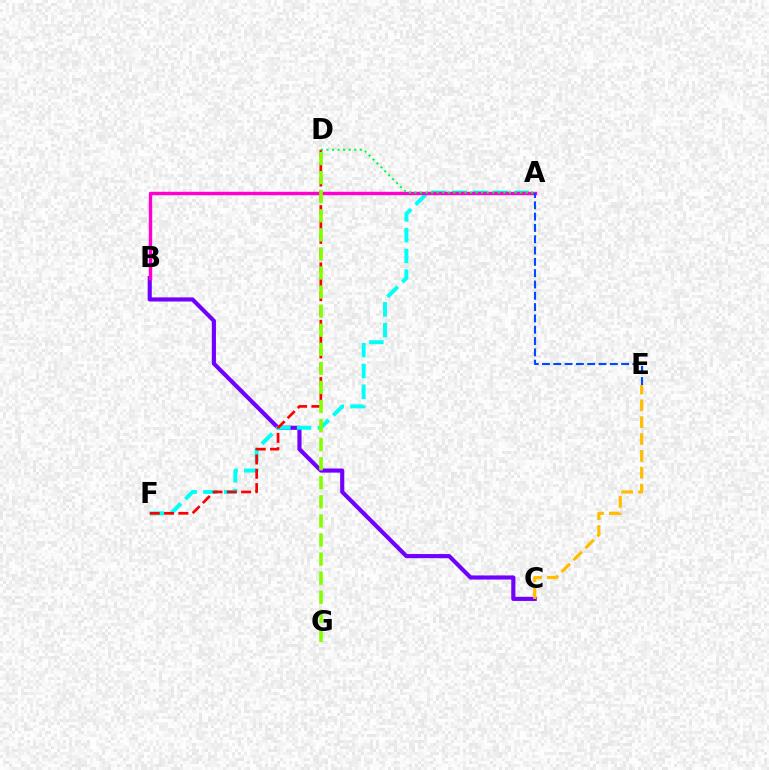{('B', 'C'): [{'color': '#7200ff', 'line_style': 'solid', 'thickness': 2.97}], ('C', 'E'): [{'color': '#ffbd00', 'line_style': 'dashed', 'thickness': 2.29}], ('A', 'F'): [{'color': '#00fff6', 'line_style': 'dashed', 'thickness': 2.82}], ('A', 'B'): [{'color': '#ff00cf', 'line_style': 'solid', 'thickness': 2.46}], ('A', 'E'): [{'color': '#004bff', 'line_style': 'dashed', 'thickness': 1.54}], ('D', 'F'): [{'color': '#ff0000', 'line_style': 'dashed', 'thickness': 1.95}], ('A', 'D'): [{'color': '#00ff39', 'line_style': 'dotted', 'thickness': 1.51}], ('D', 'G'): [{'color': '#84ff00', 'line_style': 'dashed', 'thickness': 2.59}]}